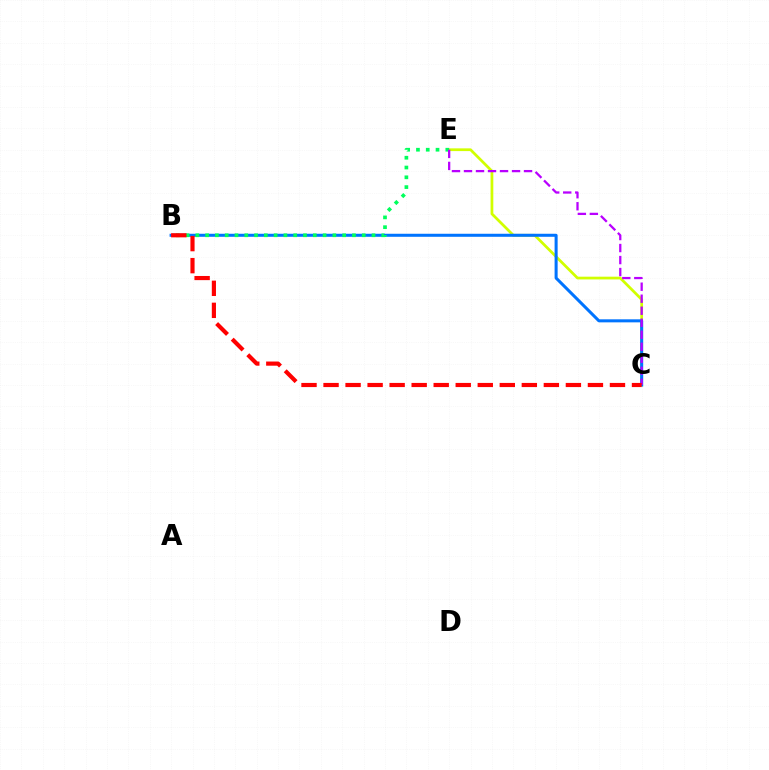{('C', 'E'): [{'color': '#d1ff00', 'line_style': 'solid', 'thickness': 1.97}, {'color': '#b900ff', 'line_style': 'dashed', 'thickness': 1.63}], ('B', 'C'): [{'color': '#0074ff', 'line_style': 'solid', 'thickness': 2.18}, {'color': '#ff0000', 'line_style': 'dashed', 'thickness': 2.99}], ('B', 'E'): [{'color': '#00ff5c', 'line_style': 'dotted', 'thickness': 2.66}]}